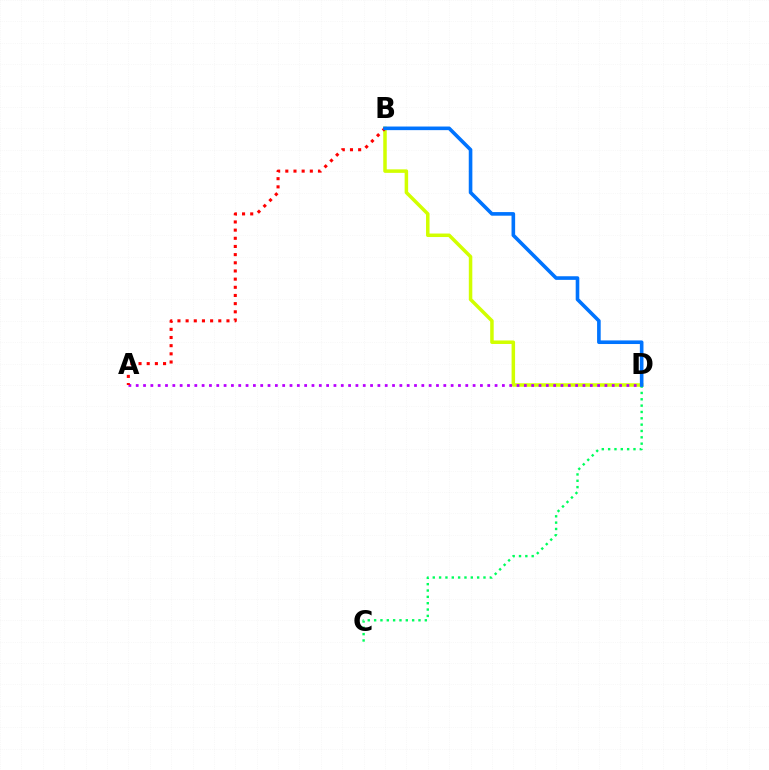{('B', 'D'): [{'color': '#d1ff00', 'line_style': 'solid', 'thickness': 2.52}, {'color': '#0074ff', 'line_style': 'solid', 'thickness': 2.6}], ('A', 'D'): [{'color': '#b900ff', 'line_style': 'dotted', 'thickness': 1.99}], ('A', 'B'): [{'color': '#ff0000', 'line_style': 'dotted', 'thickness': 2.22}], ('C', 'D'): [{'color': '#00ff5c', 'line_style': 'dotted', 'thickness': 1.72}]}